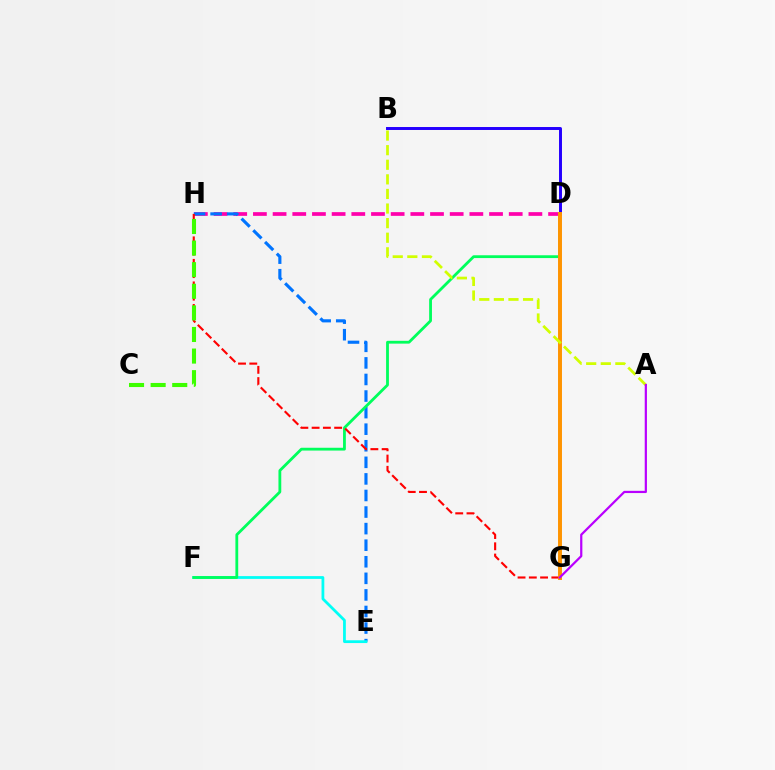{('D', 'H'): [{'color': '#ff00ac', 'line_style': 'dashed', 'thickness': 2.67}], ('E', 'H'): [{'color': '#0074ff', 'line_style': 'dashed', 'thickness': 2.25}], ('B', 'D'): [{'color': '#2500ff', 'line_style': 'solid', 'thickness': 2.13}], ('E', 'F'): [{'color': '#00fff6', 'line_style': 'solid', 'thickness': 2.0}], ('D', 'F'): [{'color': '#00ff5c', 'line_style': 'solid', 'thickness': 2.02}], ('G', 'H'): [{'color': '#ff0000', 'line_style': 'dashed', 'thickness': 1.53}], ('C', 'H'): [{'color': '#3dff00', 'line_style': 'dashed', 'thickness': 2.93}], ('D', 'G'): [{'color': '#ff9400', 'line_style': 'solid', 'thickness': 2.84}], ('A', 'B'): [{'color': '#d1ff00', 'line_style': 'dashed', 'thickness': 1.98}], ('A', 'G'): [{'color': '#b900ff', 'line_style': 'solid', 'thickness': 1.6}]}